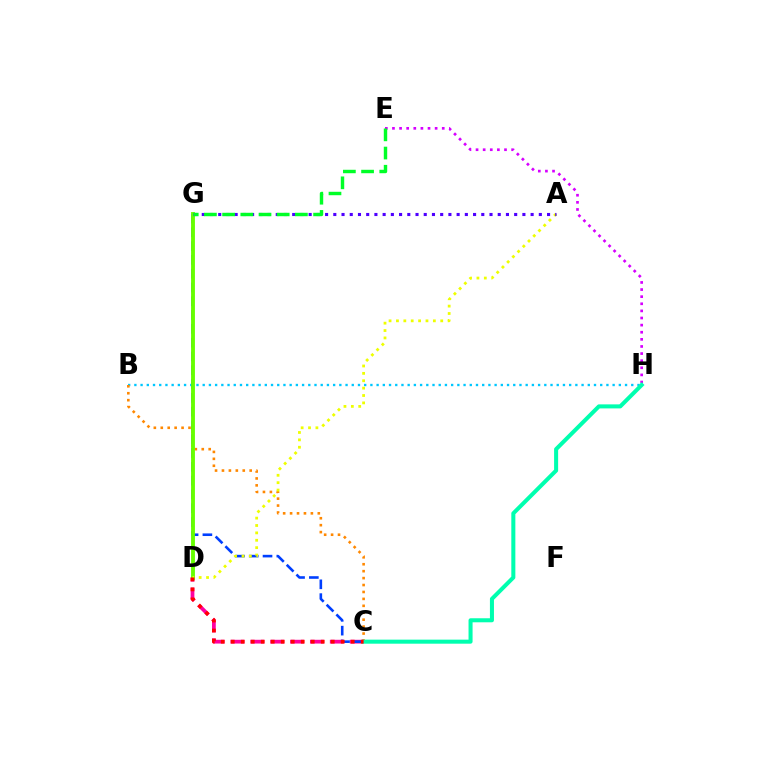{('B', 'H'): [{'color': '#00c7ff', 'line_style': 'dotted', 'thickness': 1.69}], ('B', 'C'): [{'color': '#ff8800', 'line_style': 'dotted', 'thickness': 1.88}], ('C', 'D'): [{'color': '#ff00a0', 'line_style': 'dashed', 'thickness': 2.7}, {'color': '#ff0000', 'line_style': 'dotted', 'thickness': 2.72}], ('C', 'G'): [{'color': '#003fff', 'line_style': 'dashed', 'thickness': 1.87}], ('D', 'G'): [{'color': '#66ff00', 'line_style': 'solid', 'thickness': 2.78}], ('E', 'H'): [{'color': '#d600ff', 'line_style': 'dotted', 'thickness': 1.93}], ('A', 'D'): [{'color': '#eeff00', 'line_style': 'dotted', 'thickness': 2.01}], ('A', 'G'): [{'color': '#4f00ff', 'line_style': 'dotted', 'thickness': 2.23}], ('C', 'H'): [{'color': '#00ffaf', 'line_style': 'solid', 'thickness': 2.91}], ('E', 'G'): [{'color': '#00ff27', 'line_style': 'dashed', 'thickness': 2.47}]}